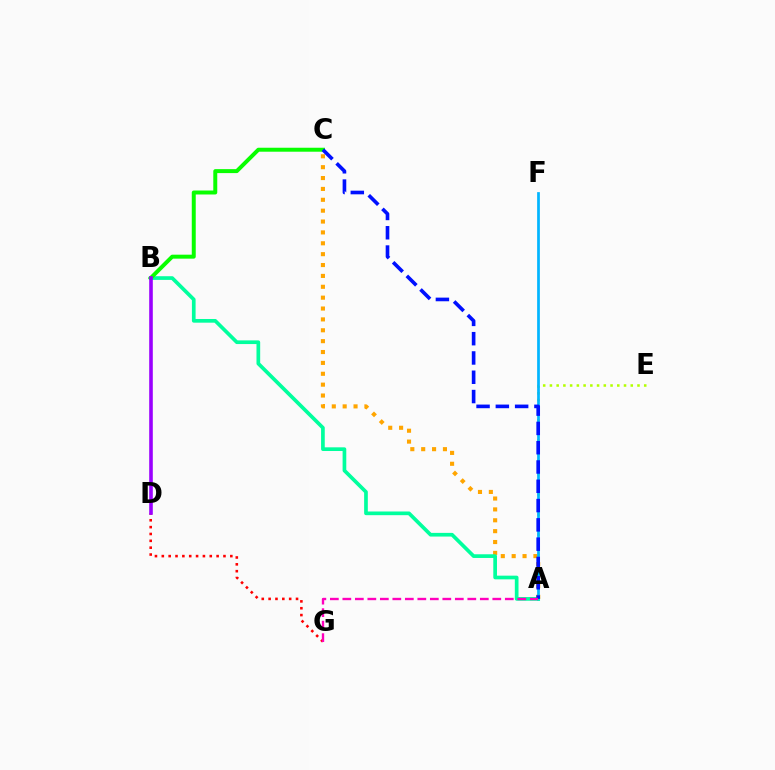{('A', 'C'): [{'color': '#ffa500', 'line_style': 'dotted', 'thickness': 2.95}, {'color': '#0010ff', 'line_style': 'dashed', 'thickness': 2.62}], ('A', 'E'): [{'color': '#b3ff00', 'line_style': 'dotted', 'thickness': 1.83}], ('A', 'F'): [{'color': '#00b5ff', 'line_style': 'solid', 'thickness': 1.96}], ('A', 'B'): [{'color': '#00ff9d', 'line_style': 'solid', 'thickness': 2.65}], ('B', 'C'): [{'color': '#08ff00', 'line_style': 'solid', 'thickness': 2.86}], ('D', 'G'): [{'color': '#ff0000', 'line_style': 'dotted', 'thickness': 1.86}], ('A', 'G'): [{'color': '#ff00bd', 'line_style': 'dashed', 'thickness': 1.7}], ('B', 'D'): [{'color': '#9b00ff', 'line_style': 'solid', 'thickness': 2.59}]}